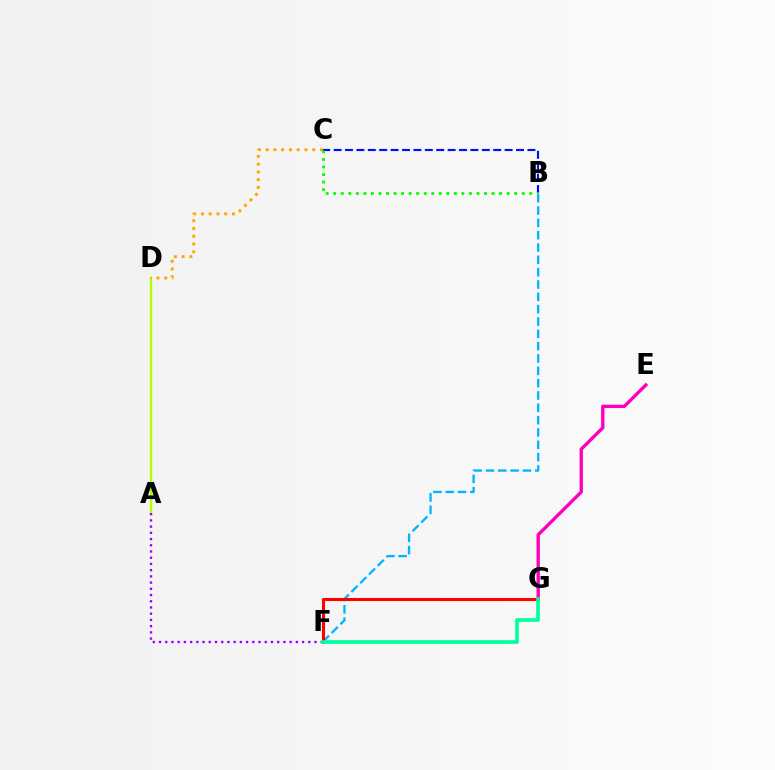{('A', 'D'): [{'color': '#b3ff00', 'line_style': 'solid', 'thickness': 1.74}], ('C', 'D'): [{'color': '#ffa500', 'line_style': 'dotted', 'thickness': 2.11}], ('E', 'G'): [{'color': '#ff00bd', 'line_style': 'solid', 'thickness': 2.42}], ('A', 'F'): [{'color': '#9b00ff', 'line_style': 'dotted', 'thickness': 1.69}], ('B', 'F'): [{'color': '#00b5ff', 'line_style': 'dashed', 'thickness': 1.67}], ('B', 'C'): [{'color': '#0010ff', 'line_style': 'dashed', 'thickness': 1.55}, {'color': '#08ff00', 'line_style': 'dotted', 'thickness': 2.05}], ('F', 'G'): [{'color': '#ff0000', 'line_style': 'solid', 'thickness': 2.22}, {'color': '#00ff9d', 'line_style': 'solid', 'thickness': 2.64}]}